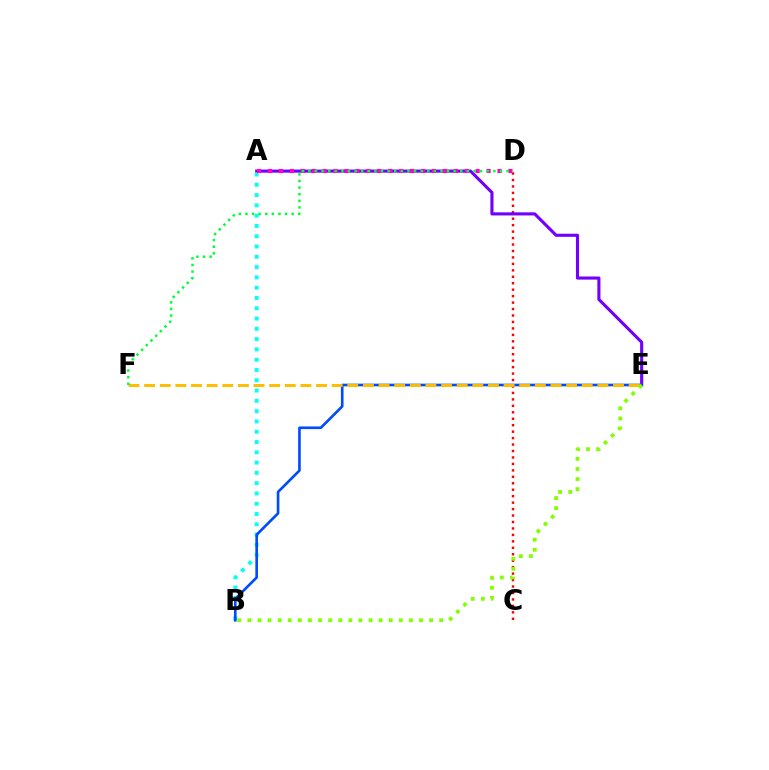{('C', 'D'): [{'color': '#ff0000', 'line_style': 'dotted', 'thickness': 1.75}], ('A', 'E'): [{'color': '#7200ff', 'line_style': 'solid', 'thickness': 2.24}], ('A', 'B'): [{'color': '#00fff6', 'line_style': 'dotted', 'thickness': 2.8}], ('A', 'D'): [{'color': '#ff00cf', 'line_style': 'dotted', 'thickness': 2.97}], ('B', 'E'): [{'color': '#004bff', 'line_style': 'solid', 'thickness': 1.9}, {'color': '#84ff00', 'line_style': 'dotted', 'thickness': 2.74}], ('E', 'F'): [{'color': '#ffbd00', 'line_style': 'dashed', 'thickness': 2.12}], ('D', 'F'): [{'color': '#00ff39', 'line_style': 'dotted', 'thickness': 1.8}]}